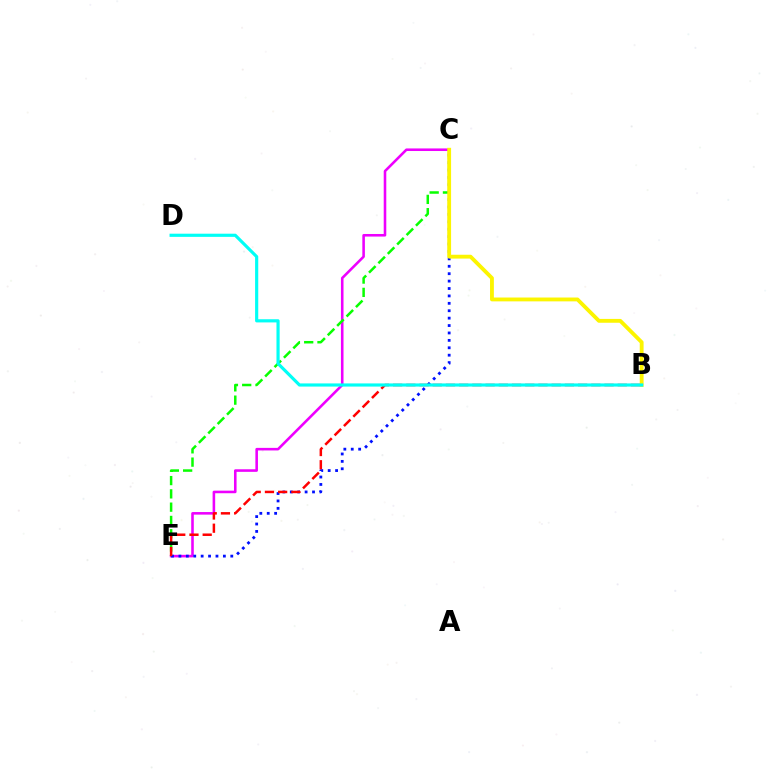{('C', 'E'): [{'color': '#ee00ff', 'line_style': 'solid', 'thickness': 1.85}, {'color': '#08ff00', 'line_style': 'dashed', 'thickness': 1.8}, {'color': '#0010ff', 'line_style': 'dotted', 'thickness': 2.01}], ('B', 'E'): [{'color': '#ff0000', 'line_style': 'dashed', 'thickness': 1.8}], ('B', 'C'): [{'color': '#fcf500', 'line_style': 'solid', 'thickness': 2.76}], ('B', 'D'): [{'color': '#00fff6', 'line_style': 'solid', 'thickness': 2.28}]}